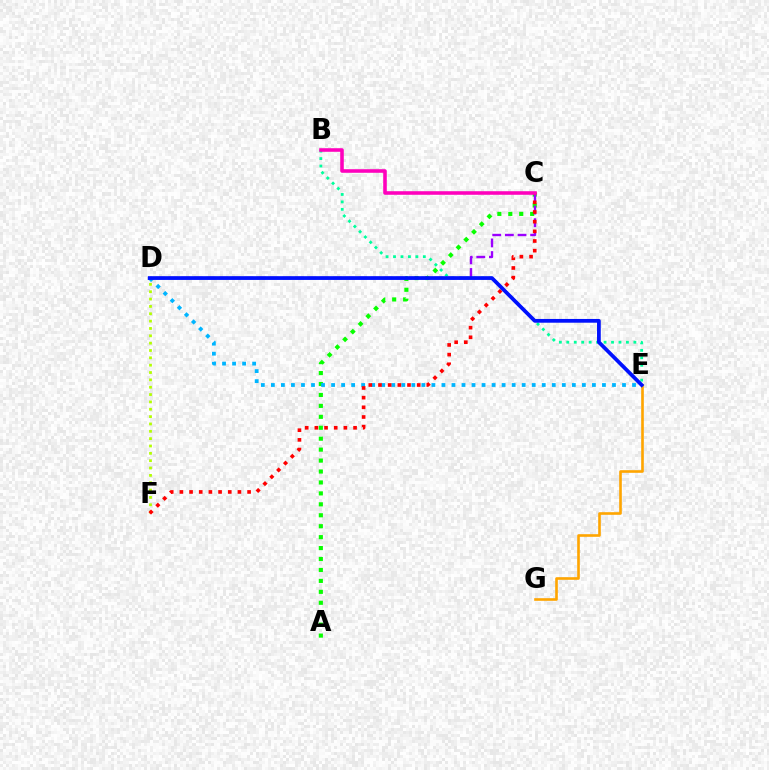{('E', 'G'): [{'color': '#ffa500', 'line_style': 'solid', 'thickness': 1.89}], ('A', 'C'): [{'color': '#08ff00', 'line_style': 'dotted', 'thickness': 2.97}], ('B', 'E'): [{'color': '#00ff9d', 'line_style': 'dotted', 'thickness': 2.03}], ('D', 'E'): [{'color': '#00b5ff', 'line_style': 'dotted', 'thickness': 2.73}, {'color': '#0010ff', 'line_style': 'solid', 'thickness': 2.7}], ('C', 'D'): [{'color': '#9b00ff', 'line_style': 'dashed', 'thickness': 1.72}], ('D', 'F'): [{'color': '#b3ff00', 'line_style': 'dotted', 'thickness': 2.0}], ('C', 'F'): [{'color': '#ff0000', 'line_style': 'dotted', 'thickness': 2.63}], ('B', 'C'): [{'color': '#ff00bd', 'line_style': 'solid', 'thickness': 2.57}]}